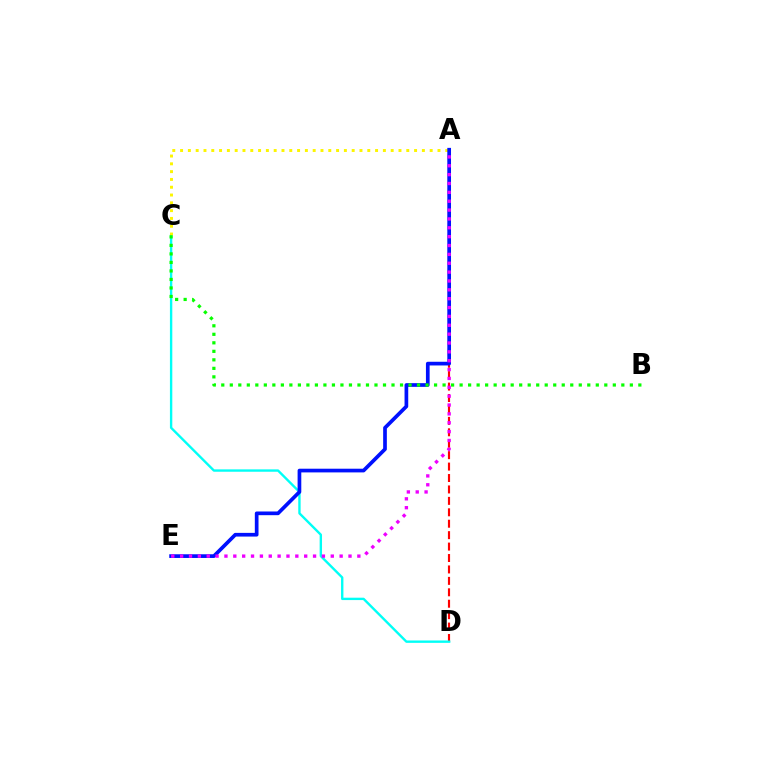{('A', 'D'): [{'color': '#ff0000', 'line_style': 'dashed', 'thickness': 1.55}], ('C', 'D'): [{'color': '#00fff6', 'line_style': 'solid', 'thickness': 1.71}], ('A', 'C'): [{'color': '#fcf500', 'line_style': 'dotted', 'thickness': 2.12}], ('A', 'E'): [{'color': '#0010ff', 'line_style': 'solid', 'thickness': 2.66}, {'color': '#ee00ff', 'line_style': 'dotted', 'thickness': 2.41}], ('B', 'C'): [{'color': '#08ff00', 'line_style': 'dotted', 'thickness': 2.31}]}